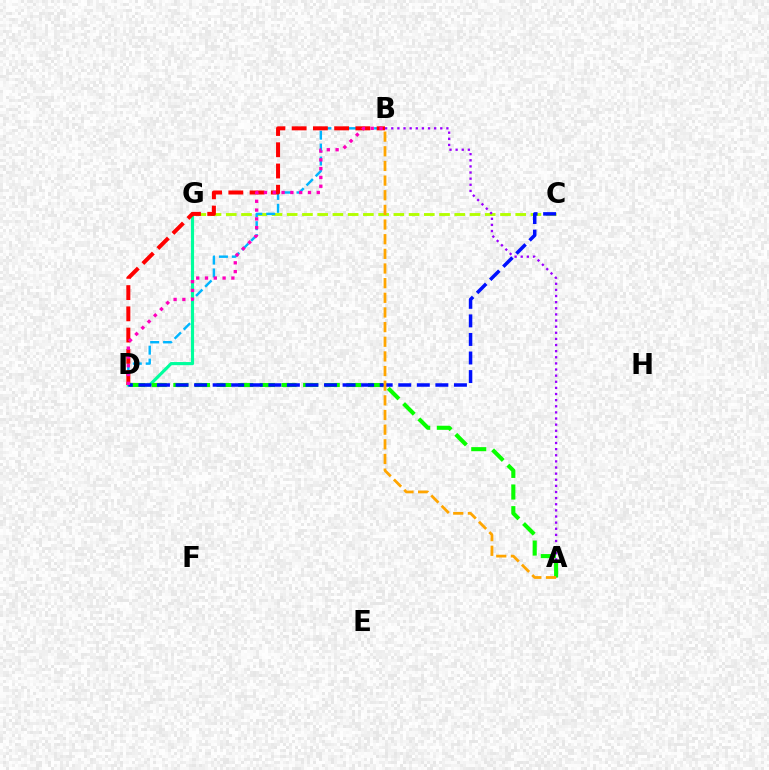{('C', 'G'): [{'color': '#b3ff00', 'line_style': 'dashed', 'thickness': 2.07}], ('B', 'D'): [{'color': '#00b5ff', 'line_style': 'dashed', 'thickness': 1.76}, {'color': '#ff0000', 'line_style': 'dashed', 'thickness': 2.89}, {'color': '#ff00bd', 'line_style': 'dotted', 'thickness': 2.39}], ('A', 'B'): [{'color': '#9b00ff', 'line_style': 'dotted', 'thickness': 1.66}, {'color': '#ffa500', 'line_style': 'dashed', 'thickness': 1.99}], ('D', 'G'): [{'color': '#00ff9d', 'line_style': 'solid', 'thickness': 2.26}], ('A', 'D'): [{'color': '#08ff00', 'line_style': 'dashed', 'thickness': 2.94}], ('C', 'D'): [{'color': '#0010ff', 'line_style': 'dashed', 'thickness': 2.52}]}